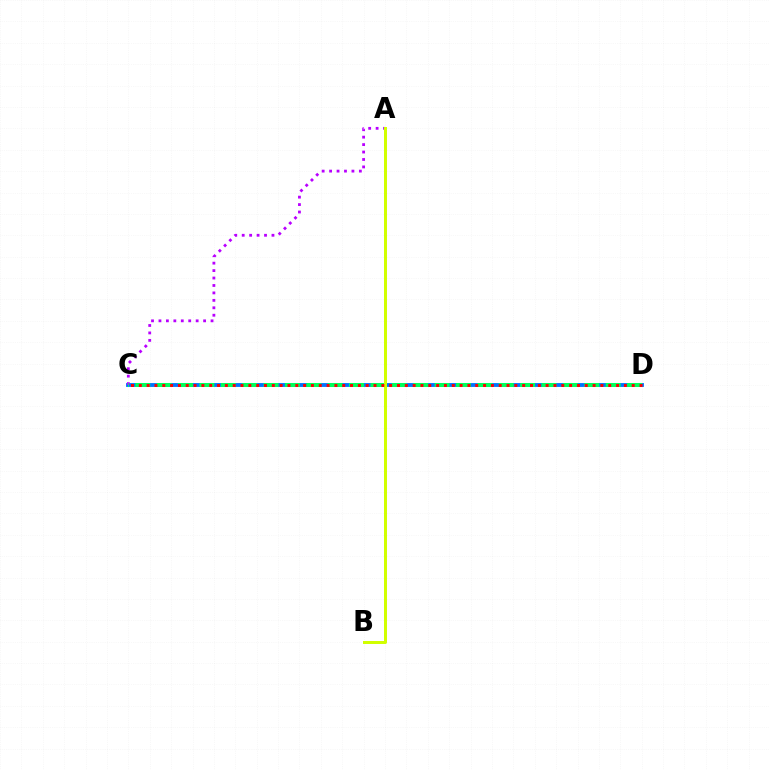{('C', 'D'): [{'color': '#0074ff', 'line_style': 'solid', 'thickness': 2.77}, {'color': '#00ff5c', 'line_style': 'dashed', 'thickness': 2.9}, {'color': '#ff0000', 'line_style': 'dotted', 'thickness': 2.13}], ('A', 'C'): [{'color': '#b900ff', 'line_style': 'dotted', 'thickness': 2.02}], ('A', 'B'): [{'color': '#d1ff00', 'line_style': 'solid', 'thickness': 2.16}]}